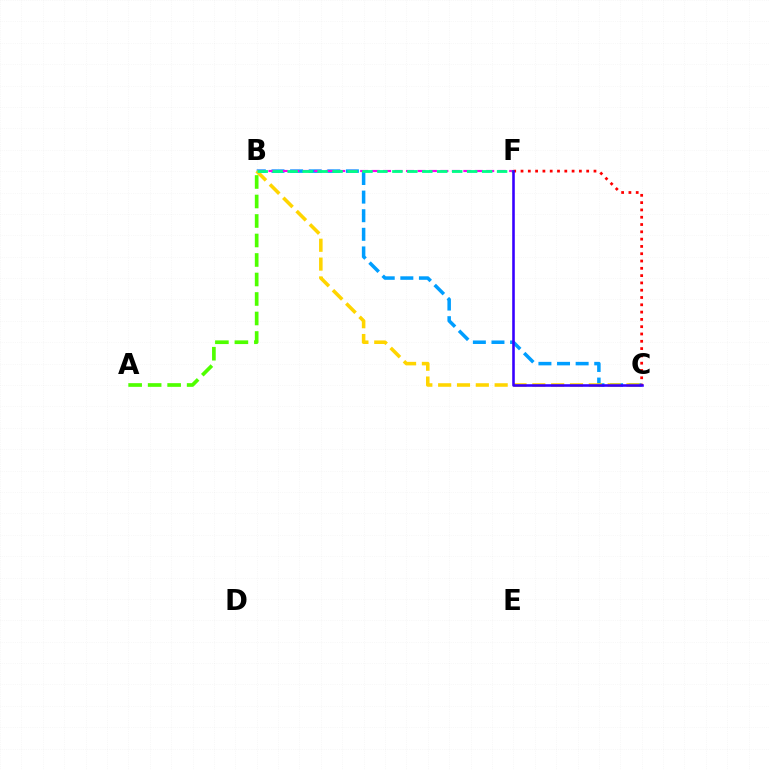{('B', 'C'): [{'color': '#009eff', 'line_style': 'dashed', 'thickness': 2.53}, {'color': '#ffd500', 'line_style': 'dashed', 'thickness': 2.56}], ('B', 'F'): [{'color': '#ff00ed', 'line_style': 'dashed', 'thickness': 1.56}, {'color': '#00ff86', 'line_style': 'dashed', 'thickness': 2.03}], ('A', 'B'): [{'color': '#4fff00', 'line_style': 'dashed', 'thickness': 2.65}], ('C', 'F'): [{'color': '#ff0000', 'line_style': 'dotted', 'thickness': 1.98}, {'color': '#3700ff', 'line_style': 'solid', 'thickness': 1.86}]}